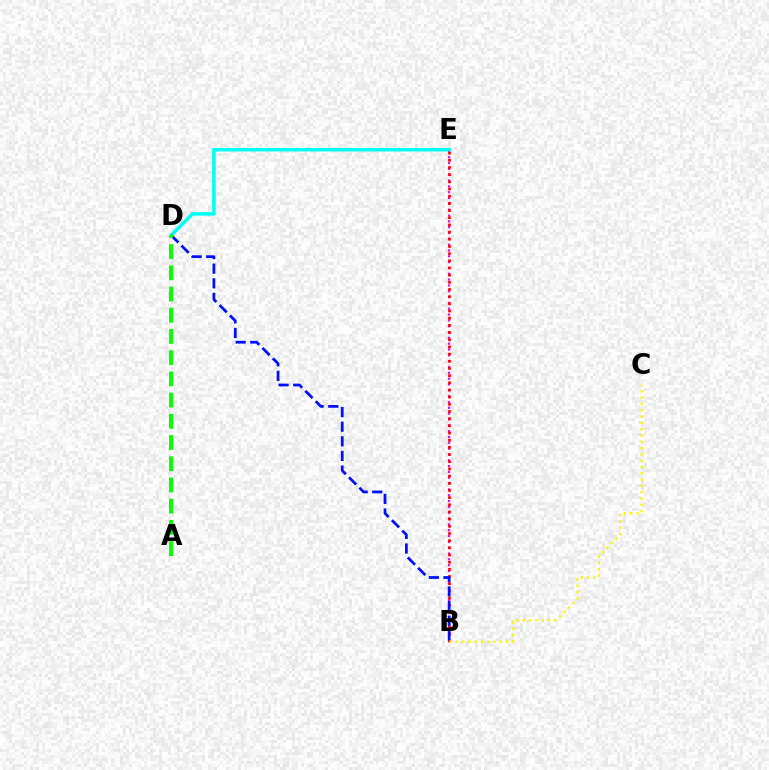{('B', 'E'): [{'color': '#ee00ff', 'line_style': 'dotted', 'thickness': 1.58}, {'color': '#ff0000', 'line_style': 'dotted', 'thickness': 1.95}], ('D', 'E'): [{'color': '#00fff6', 'line_style': 'solid', 'thickness': 2.51}], ('B', 'D'): [{'color': '#0010ff', 'line_style': 'dashed', 'thickness': 1.99}], ('A', 'D'): [{'color': '#08ff00', 'line_style': 'dashed', 'thickness': 2.88}], ('B', 'C'): [{'color': '#fcf500', 'line_style': 'dotted', 'thickness': 1.72}]}